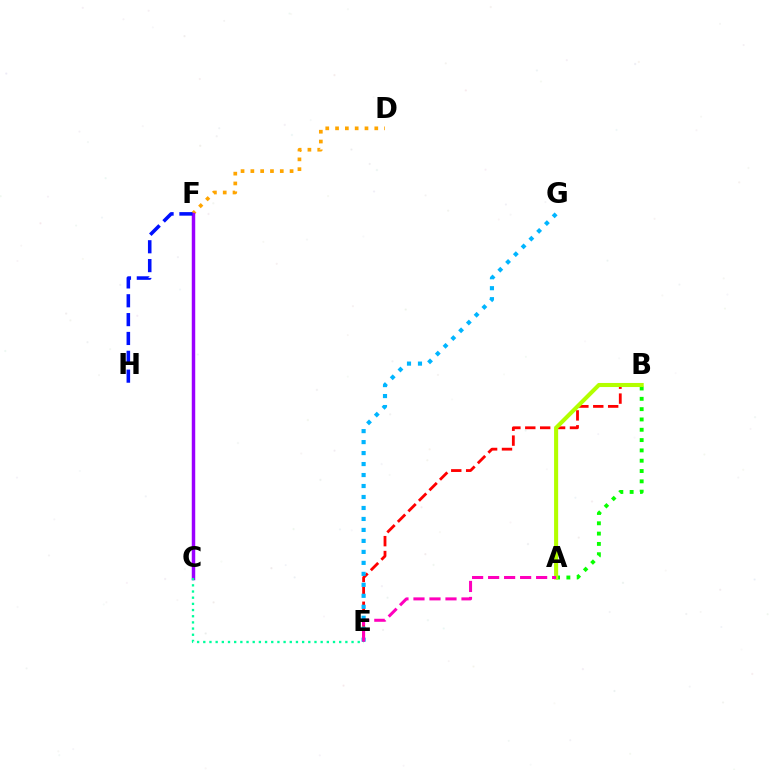{('B', 'E'): [{'color': '#ff0000', 'line_style': 'dashed', 'thickness': 2.02}], ('D', 'F'): [{'color': '#ffa500', 'line_style': 'dotted', 'thickness': 2.66}], ('E', 'G'): [{'color': '#00b5ff', 'line_style': 'dotted', 'thickness': 2.98}], ('C', 'F'): [{'color': '#9b00ff', 'line_style': 'solid', 'thickness': 2.49}], ('A', 'B'): [{'color': '#08ff00', 'line_style': 'dotted', 'thickness': 2.8}, {'color': '#b3ff00', 'line_style': 'solid', 'thickness': 2.94}], ('C', 'E'): [{'color': '#00ff9d', 'line_style': 'dotted', 'thickness': 1.68}], ('F', 'H'): [{'color': '#0010ff', 'line_style': 'dashed', 'thickness': 2.56}], ('A', 'E'): [{'color': '#ff00bd', 'line_style': 'dashed', 'thickness': 2.17}]}